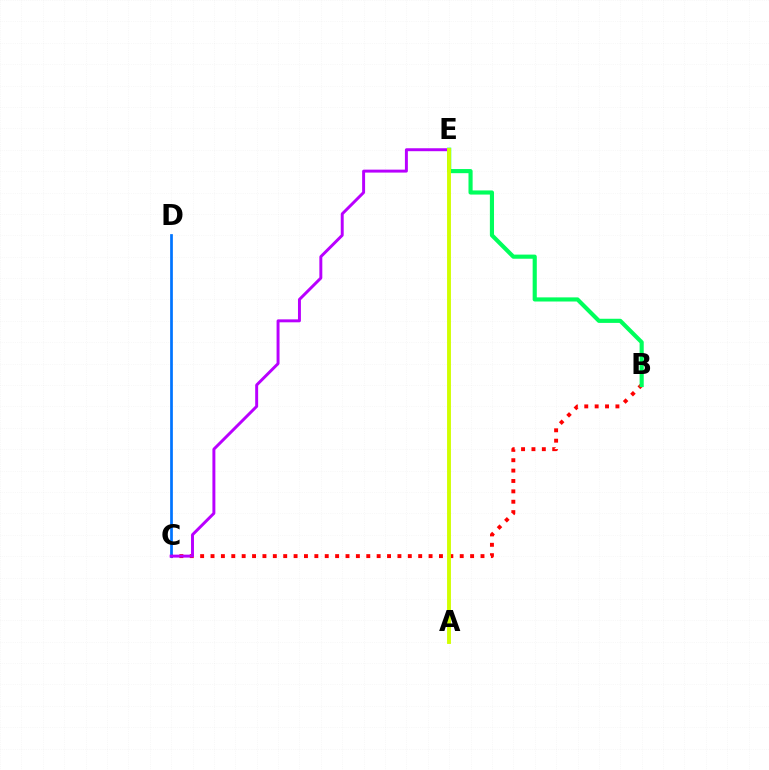{('B', 'C'): [{'color': '#ff0000', 'line_style': 'dotted', 'thickness': 2.82}], ('C', 'D'): [{'color': '#0074ff', 'line_style': 'solid', 'thickness': 1.96}], ('C', 'E'): [{'color': '#b900ff', 'line_style': 'solid', 'thickness': 2.12}], ('B', 'E'): [{'color': '#00ff5c', 'line_style': 'solid', 'thickness': 2.98}], ('A', 'E'): [{'color': '#d1ff00', 'line_style': 'solid', 'thickness': 2.79}]}